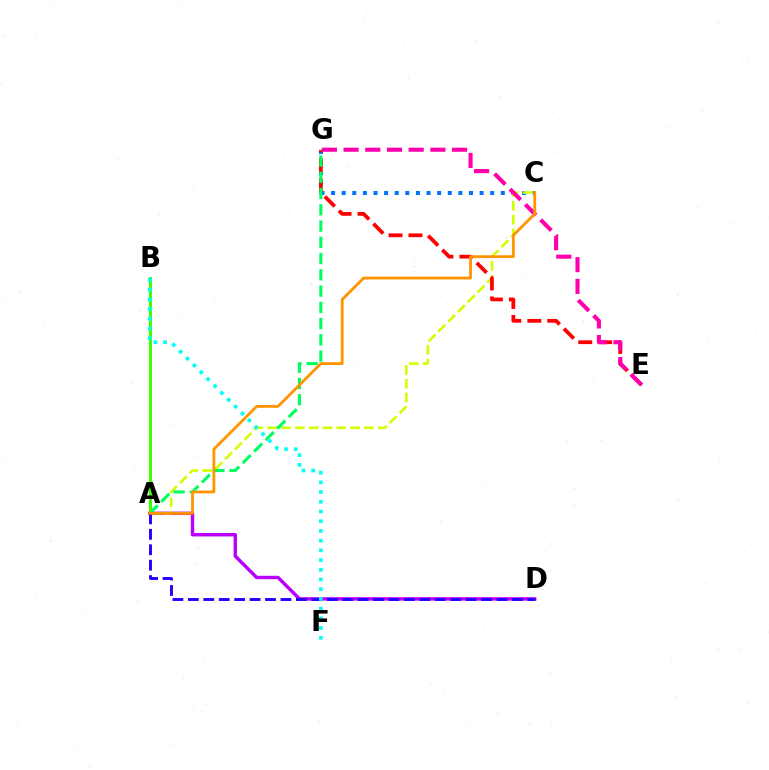{('A', 'D'): [{'color': '#b900ff', 'line_style': 'solid', 'thickness': 2.46}, {'color': '#2500ff', 'line_style': 'dashed', 'thickness': 2.1}], ('C', 'G'): [{'color': '#0074ff', 'line_style': 'dotted', 'thickness': 2.88}], ('A', 'C'): [{'color': '#d1ff00', 'line_style': 'dashed', 'thickness': 1.88}, {'color': '#ff9400', 'line_style': 'solid', 'thickness': 2.01}], ('E', 'G'): [{'color': '#ff0000', 'line_style': 'dashed', 'thickness': 2.71}, {'color': '#ff00ac', 'line_style': 'dashed', 'thickness': 2.95}], ('A', 'G'): [{'color': '#00ff5c', 'line_style': 'dashed', 'thickness': 2.21}], ('A', 'B'): [{'color': '#3dff00', 'line_style': 'solid', 'thickness': 2.15}], ('B', 'F'): [{'color': '#00fff6', 'line_style': 'dotted', 'thickness': 2.64}]}